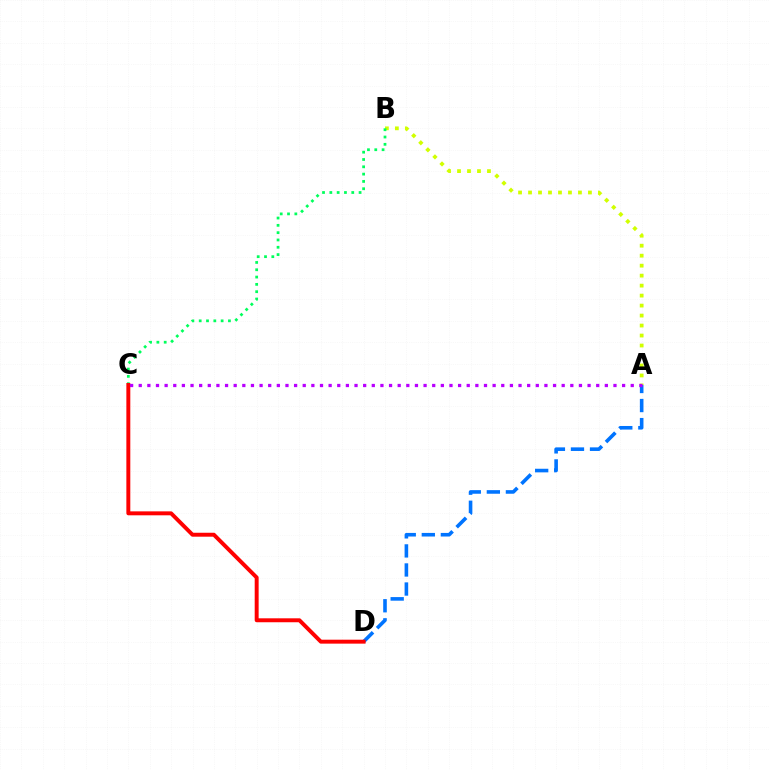{('A', 'B'): [{'color': '#d1ff00', 'line_style': 'dotted', 'thickness': 2.71}], ('A', 'D'): [{'color': '#0074ff', 'line_style': 'dashed', 'thickness': 2.59}], ('B', 'C'): [{'color': '#00ff5c', 'line_style': 'dotted', 'thickness': 1.99}], ('C', 'D'): [{'color': '#ff0000', 'line_style': 'solid', 'thickness': 2.84}], ('A', 'C'): [{'color': '#b900ff', 'line_style': 'dotted', 'thickness': 2.35}]}